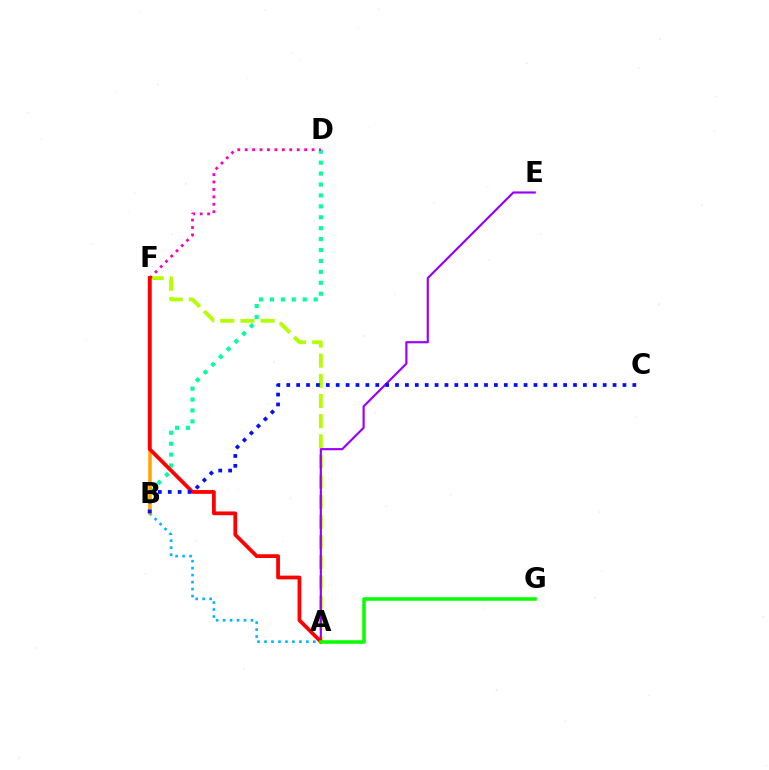{('A', 'F'): [{'color': '#b3ff00', 'line_style': 'dashed', 'thickness': 2.74}, {'color': '#ff0000', 'line_style': 'solid', 'thickness': 2.71}], ('B', 'D'): [{'color': '#00ff9d', 'line_style': 'dotted', 'thickness': 2.97}], ('A', 'B'): [{'color': '#00b5ff', 'line_style': 'dotted', 'thickness': 1.9}], ('A', 'E'): [{'color': '#9b00ff', 'line_style': 'solid', 'thickness': 1.56}], ('B', 'F'): [{'color': '#ffa500', 'line_style': 'solid', 'thickness': 2.53}], ('D', 'F'): [{'color': '#ff00bd', 'line_style': 'dotted', 'thickness': 2.02}], ('B', 'C'): [{'color': '#0010ff', 'line_style': 'dotted', 'thickness': 2.69}], ('A', 'G'): [{'color': '#08ff00', 'line_style': 'solid', 'thickness': 2.55}]}